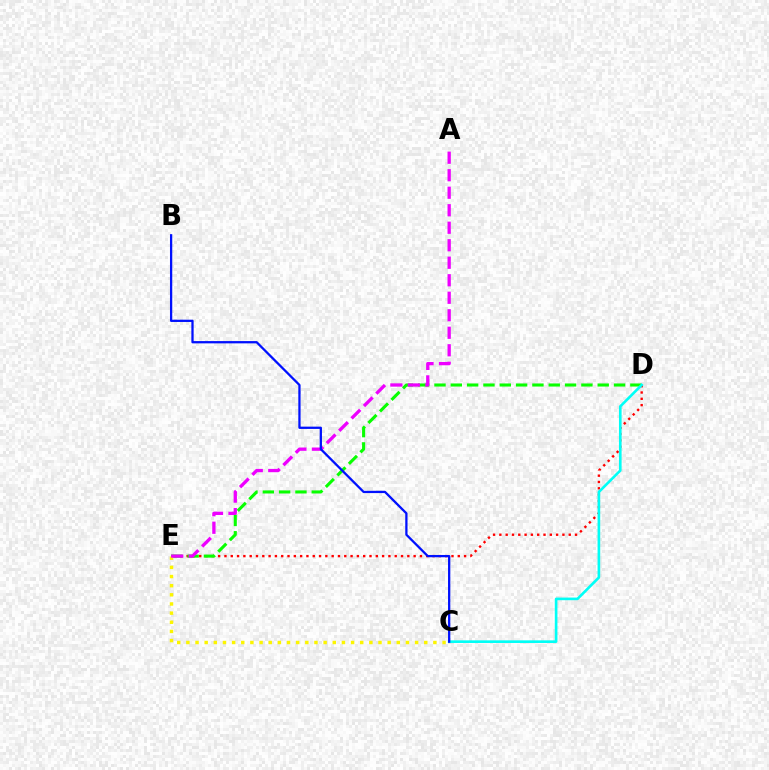{('D', 'E'): [{'color': '#ff0000', 'line_style': 'dotted', 'thickness': 1.71}, {'color': '#08ff00', 'line_style': 'dashed', 'thickness': 2.22}], ('C', 'D'): [{'color': '#00fff6', 'line_style': 'solid', 'thickness': 1.9}], ('C', 'E'): [{'color': '#fcf500', 'line_style': 'dotted', 'thickness': 2.49}], ('A', 'E'): [{'color': '#ee00ff', 'line_style': 'dashed', 'thickness': 2.38}], ('B', 'C'): [{'color': '#0010ff', 'line_style': 'solid', 'thickness': 1.64}]}